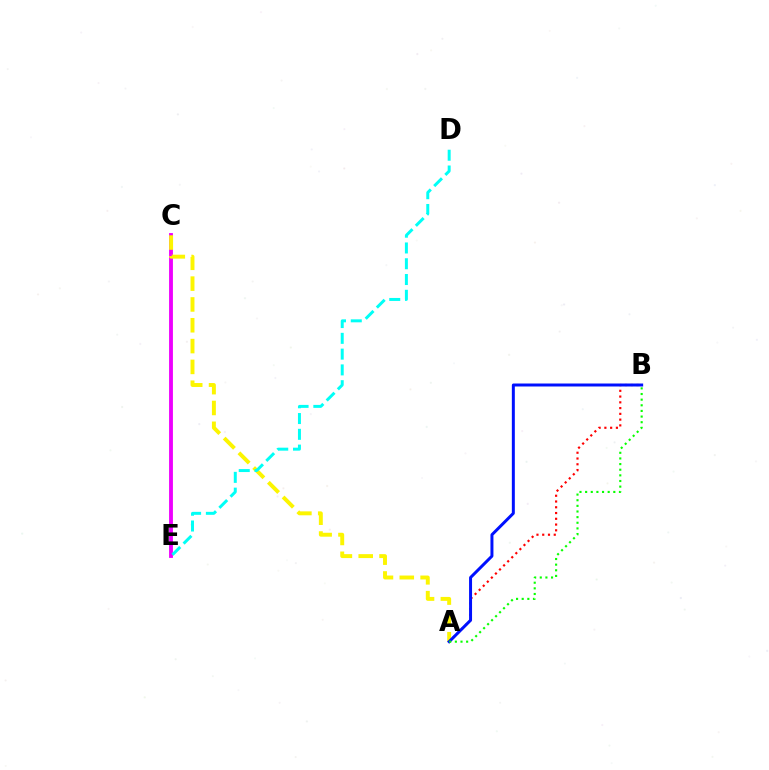{('C', 'E'): [{'color': '#ee00ff', 'line_style': 'solid', 'thickness': 2.77}], ('A', 'B'): [{'color': '#ff0000', 'line_style': 'dotted', 'thickness': 1.57}, {'color': '#0010ff', 'line_style': 'solid', 'thickness': 2.15}, {'color': '#08ff00', 'line_style': 'dotted', 'thickness': 1.53}], ('A', 'C'): [{'color': '#fcf500', 'line_style': 'dashed', 'thickness': 2.83}], ('D', 'E'): [{'color': '#00fff6', 'line_style': 'dashed', 'thickness': 2.14}]}